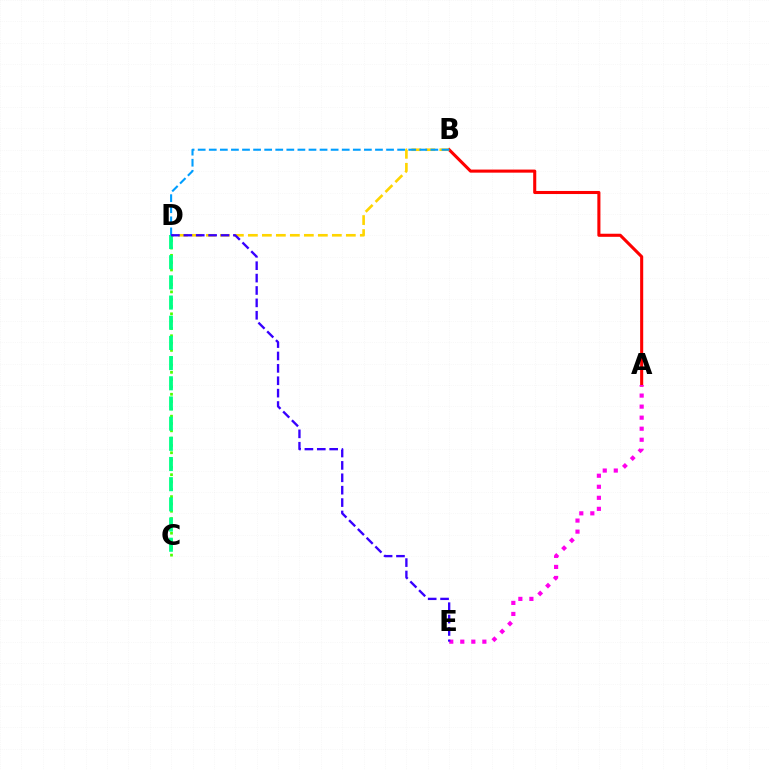{('A', 'B'): [{'color': '#ff0000', 'line_style': 'solid', 'thickness': 2.22}], ('C', 'D'): [{'color': '#4fff00', 'line_style': 'dotted', 'thickness': 1.99}, {'color': '#00ff86', 'line_style': 'dashed', 'thickness': 2.74}], ('B', 'D'): [{'color': '#ffd500', 'line_style': 'dashed', 'thickness': 1.9}, {'color': '#009eff', 'line_style': 'dashed', 'thickness': 1.51}], ('A', 'E'): [{'color': '#ff00ed', 'line_style': 'dotted', 'thickness': 3.0}], ('D', 'E'): [{'color': '#3700ff', 'line_style': 'dashed', 'thickness': 1.68}]}